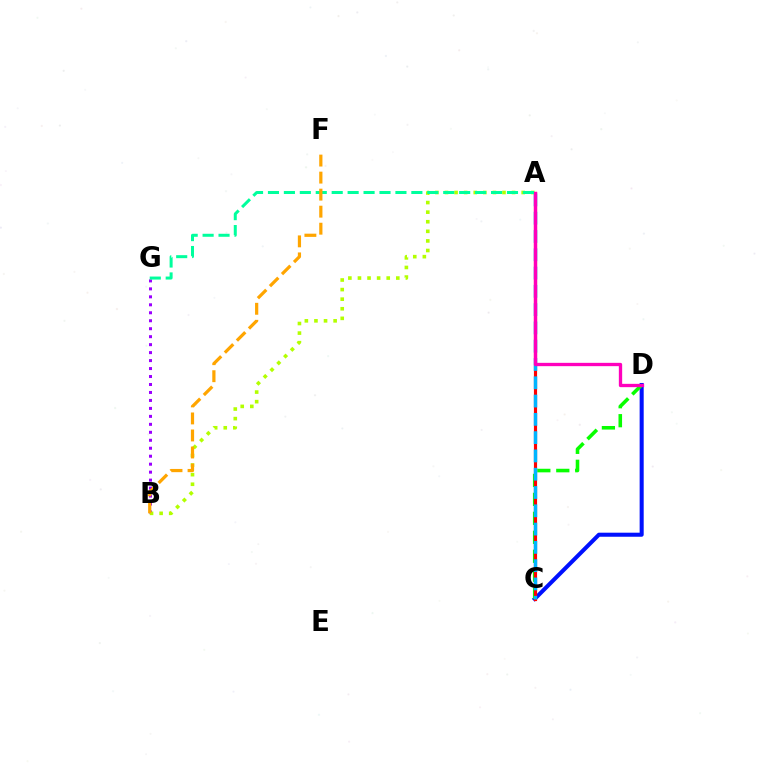{('B', 'G'): [{'color': '#9b00ff', 'line_style': 'dotted', 'thickness': 2.17}], ('C', 'D'): [{'color': '#0010ff', 'line_style': 'solid', 'thickness': 2.92}, {'color': '#08ff00', 'line_style': 'dashed', 'thickness': 2.58}], ('A', 'B'): [{'color': '#b3ff00', 'line_style': 'dotted', 'thickness': 2.6}], ('A', 'C'): [{'color': '#ff0000', 'line_style': 'solid', 'thickness': 2.27}, {'color': '#00b5ff', 'line_style': 'dashed', 'thickness': 2.48}], ('A', 'D'): [{'color': '#ff00bd', 'line_style': 'solid', 'thickness': 2.39}], ('A', 'G'): [{'color': '#00ff9d', 'line_style': 'dashed', 'thickness': 2.16}], ('B', 'F'): [{'color': '#ffa500', 'line_style': 'dashed', 'thickness': 2.31}]}